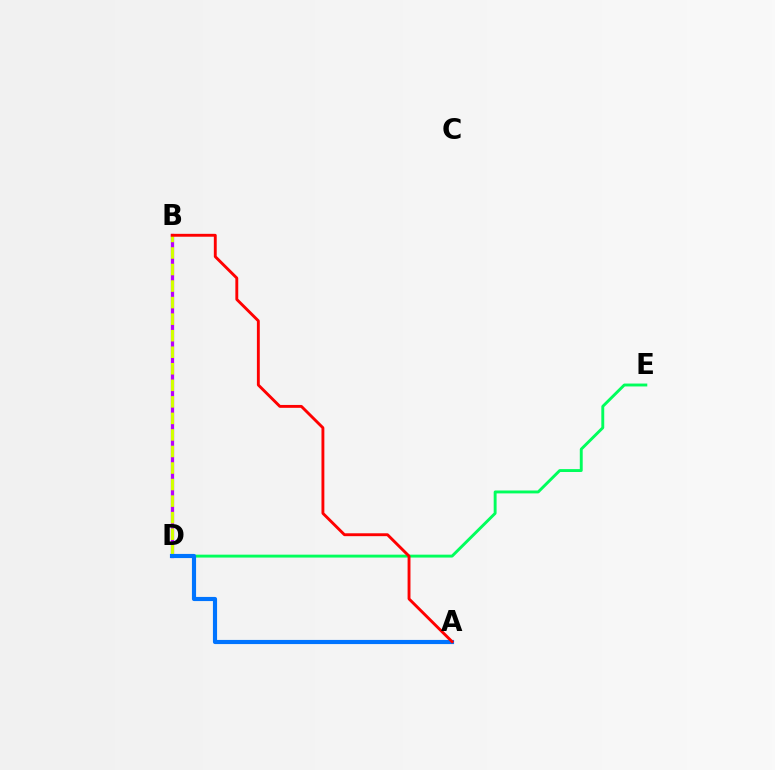{('B', 'D'): [{'color': '#b900ff', 'line_style': 'solid', 'thickness': 2.34}, {'color': '#d1ff00', 'line_style': 'dashed', 'thickness': 2.25}], ('D', 'E'): [{'color': '#00ff5c', 'line_style': 'solid', 'thickness': 2.09}], ('A', 'D'): [{'color': '#0074ff', 'line_style': 'solid', 'thickness': 2.98}], ('A', 'B'): [{'color': '#ff0000', 'line_style': 'solid', 'thickness': 2.07}]}